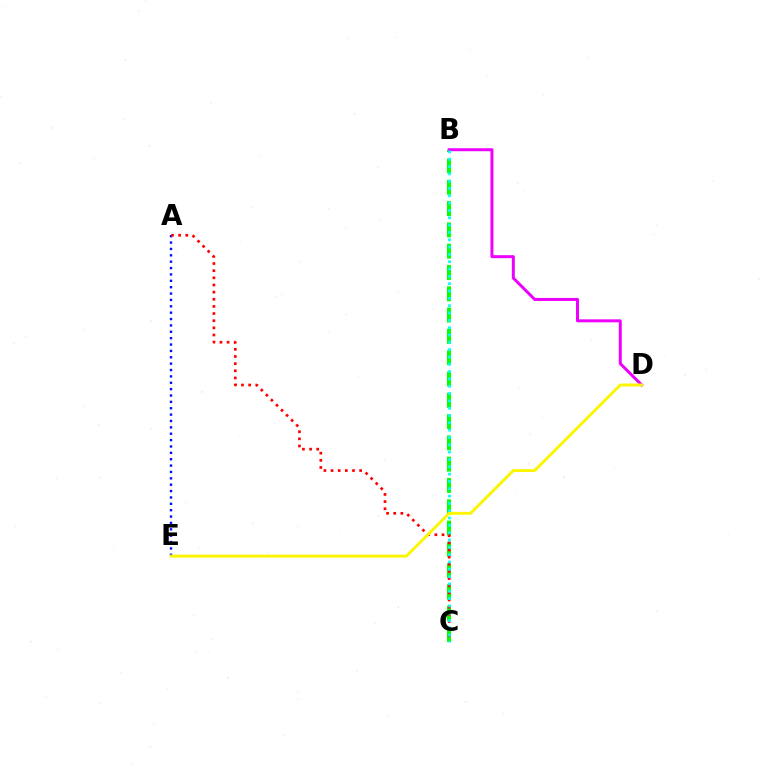{('B', 'C'): [{'color': '#08ff00', 'line_style': 'dashed', 'thickness': 2.89}, {'color': '#00fff6', 'line_style': 'dotted', 'thickness': 1.99}], ('B', 'D'): [{'color': '#ee00ff', 'line_style': 'solid', 'thickness': 2.15}], ('A', 'E'): [{'color': '#0010ff', 'line_style': 'dotted', 'thickness': 1.73}], ('A', 'C'): [{'color': '#ff0000', 'line_style': 'dotted', 'thickness': 1.94}], ('D', 'E'): [{'color': '#fcf500', 'line_style': 'solid', 'thickness': 2.08}]}